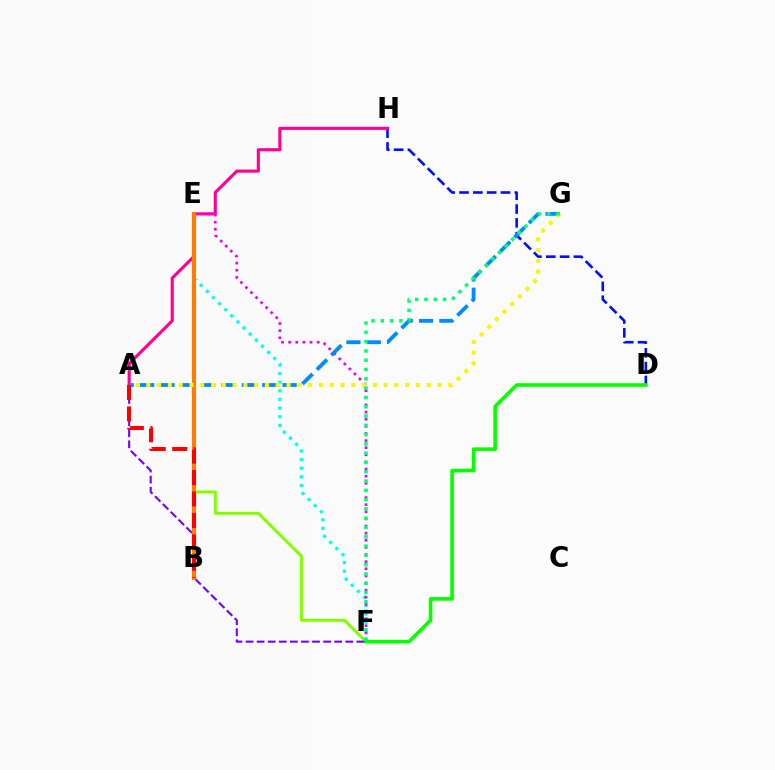{('D', 'H'): [{'color': '#0010ff', 'line_style': 'dashed', 'thickness': 1.88}], ('E', 'F'): [{'color': '#00fff6', 'line_style': 'dotted', 'thickness': 2.35}, {'color': '#84ff00', 'line_style': 'solid', 'thickness': 2.18}, {'color': '#ee00ff', 'line_style': 'dotted', 'thickness': 1.93}], ('A', 'H'): [{'color': '#ff0094', 'line_style': 'solid', 'thickness': 2.24}], ('D', 'F'): [{'color': '#08ff00', 'line_style': 'solid', 'thickness': 2.61}], ('A', 'F'): [{'color': '#7200ff', 'line_style': 'dashed', 'thickness': 1.51}], ('A', 'G'): [{'color': '#008cff', 'line_style': 'dashed', 'thickness': 2.77}, {'color': '#fcf500', 'line_style': 'dotted', 'thickness': 2.93}], ('B', 'E'): [{'color': '#ff7c00', 'line_style': 'solid', 'thickness': 2.95}], ('A', 'B'): [{'color': '#ff0000', 'line_style': 'dashed', 'thickness': 2.91}], ('F', 'G'): [{'color': '#00ff74', 'line_style': 'dotted', 'thickness': 2.52}]}